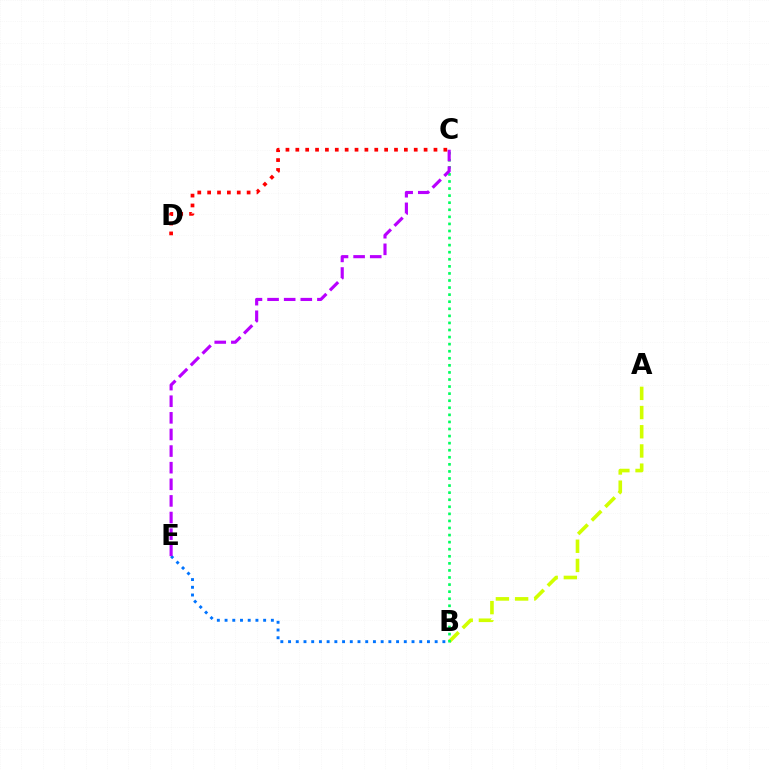{('B', 'E'): [{'color': '#0074ff', 'line_style': 'dotted', 'thickness': 2.1}], ('A', 'B'): [{'color': '#d1ff00', 'line_style': 'dashed', 'thickness': 2.61}], ('B', 'C'): [{'color': '#00ff5c', 'line_style': 'dotted', 'thickness': 1.92}], ('C', 'E'): [{'color': '#b900ff', 'line_style': 'dashed', 'thickness': 2.26}], ('C', 'D'): [{'color': '#ff0000', 'line_style': 'dotted', 'thickness': 2.68}]}